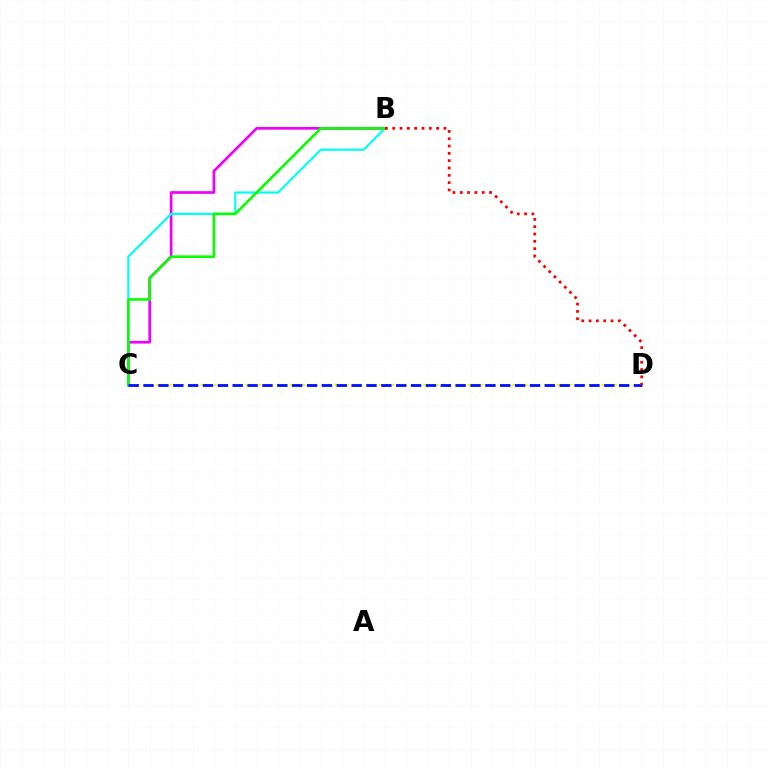{('B', 'C'): [{'color': '#ee00ff', 'line_style': 'solid', 'thickness': 1.95}, {'color': '#00fff6', 'line_style': 'solid', 'thickness': 1.56}, {'color': '#08ff00', 'line_style': 'solid', 'thickness': 1.89}], ('C', 'D'): [{'color': '#fcf500', 'line_style': 'dotted', 'thickness': 1.73}, {'color': '#0010ff', 'line_style': 'dashed', 'thickness': 2.02}], ('B', 'D'): [{'color': '#ff0000', 'line_style': 'dotted', 'thickness': 1.99}]}